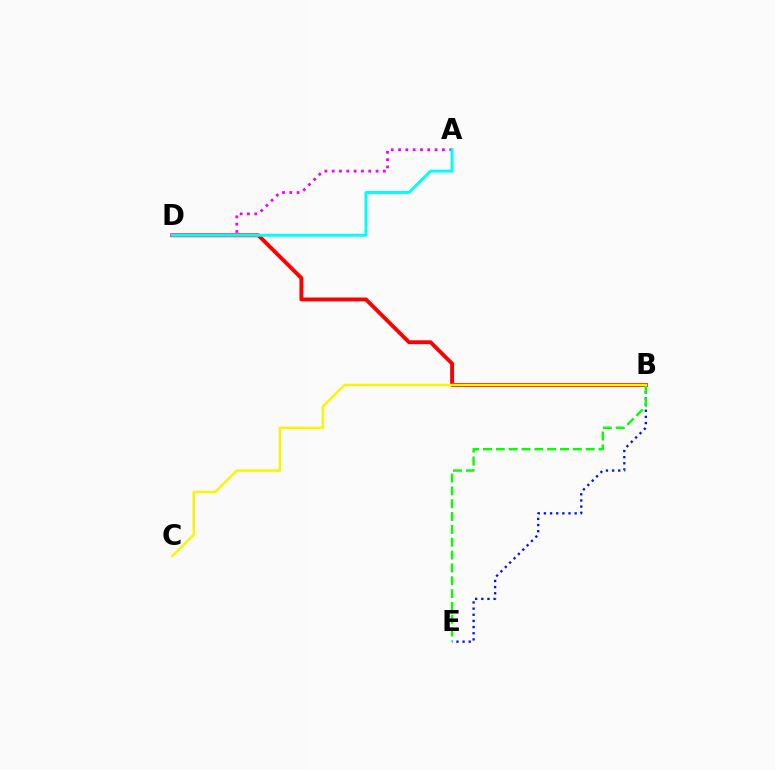{('B', 'D'): [{'color': '#ff0000', 'line_style': 'solid', 'thickness': 2.8}], ('B', 'E'): [{'color': '#0010ff', 'line_style': 'dotted', 'thickness': 1.67}, {'color': '#08ff00', 'line_style': 'dashed', 'thickness': 1.74}], ('A', 'D'): [{'color': '#ee00ff', 'line_style': 'dotted', 'thickness': 1.99}, {'color': '#00fff6', 'line_style': 'solid', 'thickness': 2.11}], ('B', 'C'): [{'color': '#fcf500', 'line_style': 'solid', 'thickness': 1.8}]}